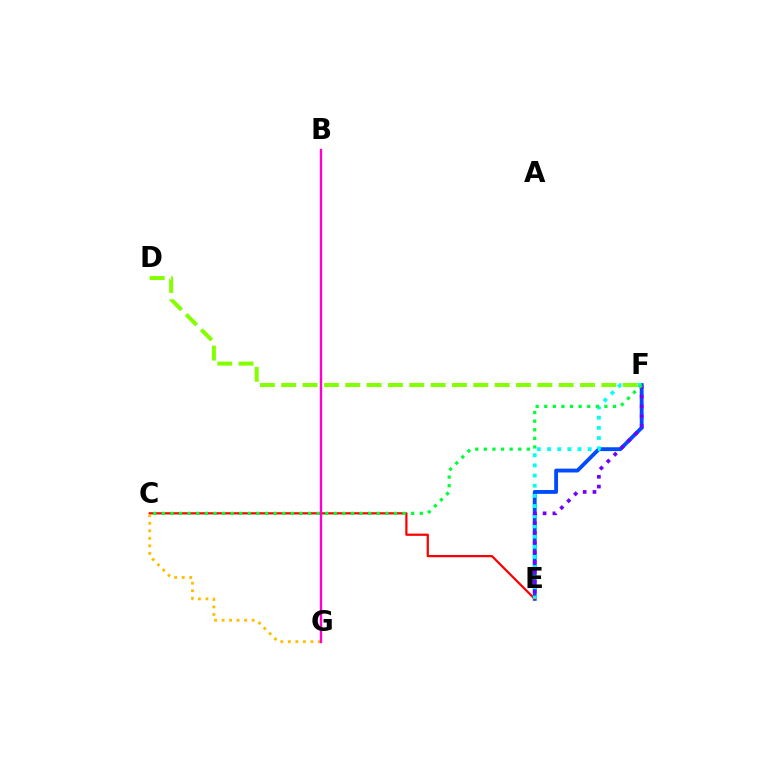{('E', 'F'): [{'color': '#004bff', 'line_style': 'solid', 'thickness': 2.76}, {'color': '#00fff6', 'line_style': 'dotted', 'thickness': 2.76}, {'color': '#7200ff', 'line_style': 'dotted', 'thickness': 2.66}], ('C', 'E'): [{'color': '#ff0000', 'line_style': 'solid', 'thickness': 1.61}], ('C', 'G'): [{'color': '#ffbd00', 'line_style': 'dotted', 'thickness': 2.04}], ('C', 'F'): [{'color': '#00ff39', 'line_style': 'dotted', 'thickness': 2.34}], ('B', 'G'): [{'color': '#ff00cf', 'line_style': 'solid', 'thickness': 1.71}], ('D', 'F'): [{'color': '#84ff00', 'line_style': 'dashed', 'thickness': 2.9}]}